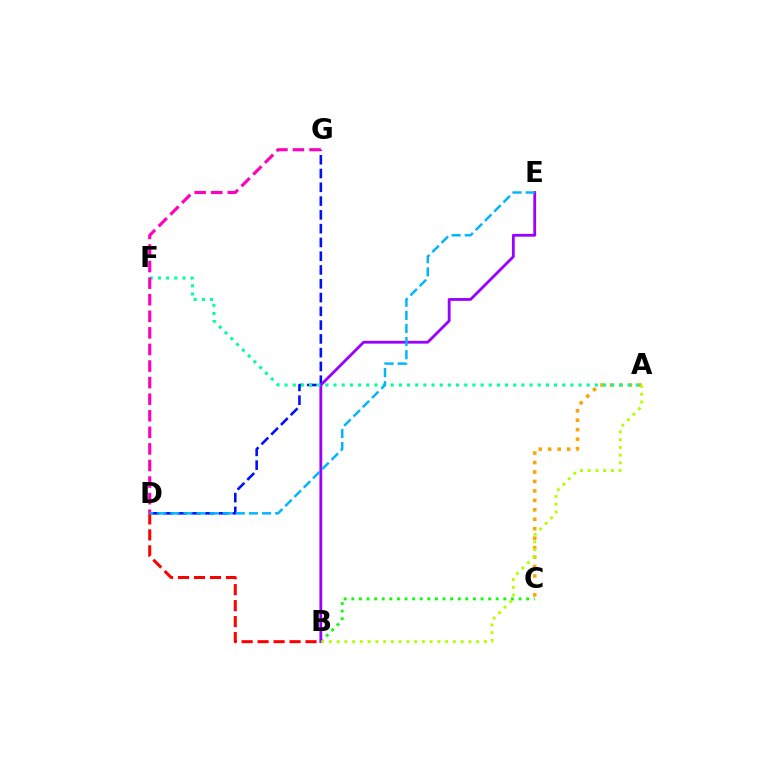{('B', 'C'): [{'color': '#08ff00', 'line_style': 'dotted', 'thickness': 2.06}], ('A', 'C'): [{'color': '#ffa500', 'line_style': 'dotted', 'thickness': 2.57}], ('D', 'G'): [{'color': '#0010ff', 'line_style': 'dashed', 'thickness': 1.87}, {'color': '#ff00bd', 'line_style': 'dashed', 'thickness': 2.25}], ('B', 'D'): [{'color': '#ff0000', 'line_style': 'dashed', 'thickness': 2.17}], ('B', 'E'): [{'color': '#9b00ff', 'line_style': 'solid', 'thickness': 2.02}], ('A', 'F'): [{'color': '#00ff9d', 'line_style': 'dotted', 'thickness': 2.22}], ('D', 'E'): [{'color': '#00b5ff', 'line_style': 'dashed', 'thickness': 1.78}], ('A', 'B'): [{'color': '#b3ff00', 'line_style': 'dotted', 'thickness': 2.11}]}